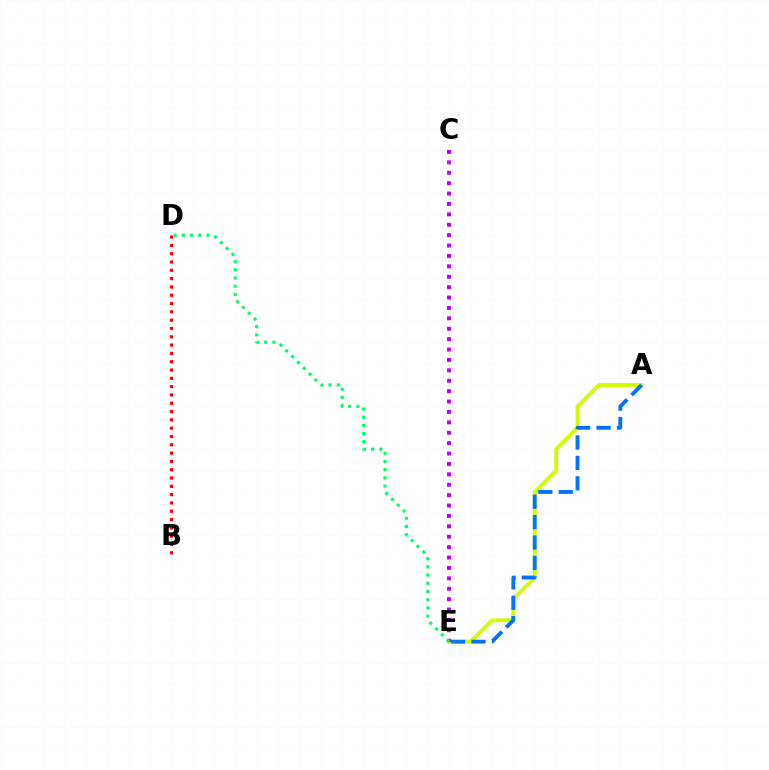{('A', 'E'): [{'color': '#d1ff00', 'line_style': 'solid', 'thickness': 2.76}, {'color': '#0074ff', 'line_style': 'dashed', 'thickness': 2.77}], ('B', 'D'): [{'color': '#ff0000', 'line_style': 'dotted', 'thickness': 2.26}], ('C', 'E'): [{'color': '#b900ff', 'line_style': 'dotted', 'thickness': 2.83}], ('D', 'E'): [{'color': '#00ff5c', 'line_style': 'dotted', 'thickness': 2.23}]}